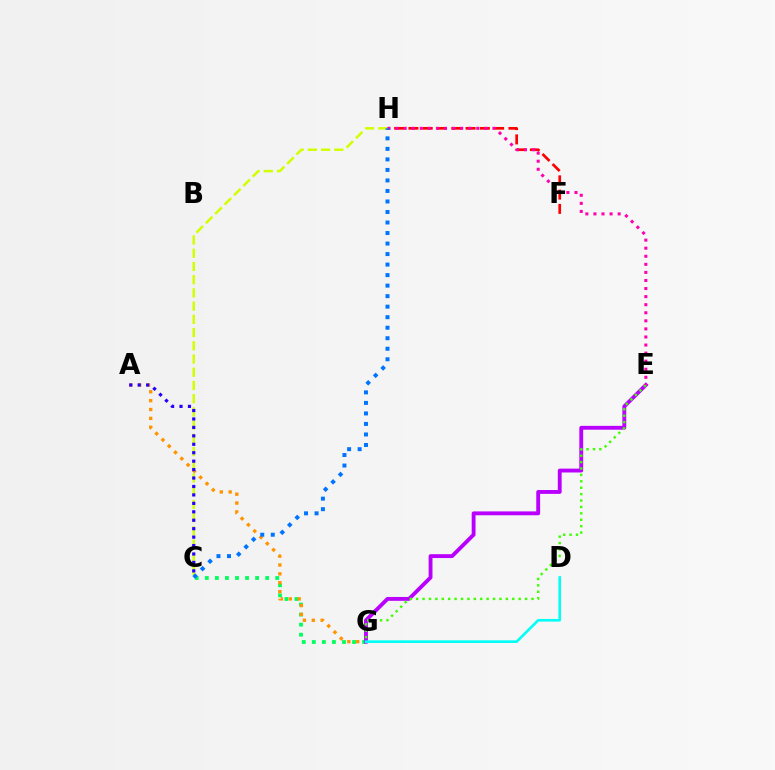{('F', 'H'): [{'color': '#ff0000', 'line_style': 'dashed', 'thickness': 1.94}], ('C', 'H'): [{'color': '#d1ff00', 'line_style': 'dashed', 'thickness': 1.8}, {'color': '#0074ff', 'line_style': 'dotted', 'thickness': 2.86}], ('C', 'G'): [{'color': '#00ff5c', 'line_style': 'dotted', 'thickness': 2.73}], ('A', 'G'): [{'color': '#ff9400', 'line_style': 'dotted', 'thickness': 2.41}], ('E', 'G'): [{'color': '#b900ff', 'line_style': 'solid', 'thickness': 2.78}, {'color': '#3dff00', 'line_style': 'dotted', 'thickness': 1.74}], ('D', 'G'): [{'color': '#00fff6', 'line_style': 'solid', 'thickness': 1.9}], ('A', 'C'): [{'color': '#2500ff', 'line_style': 'dotted', 'thickness': 2.29}], ('E', 'H'): [{'color': '#ff00ac', 'line_style': 'dotted', 'thickness': 2.19}]}